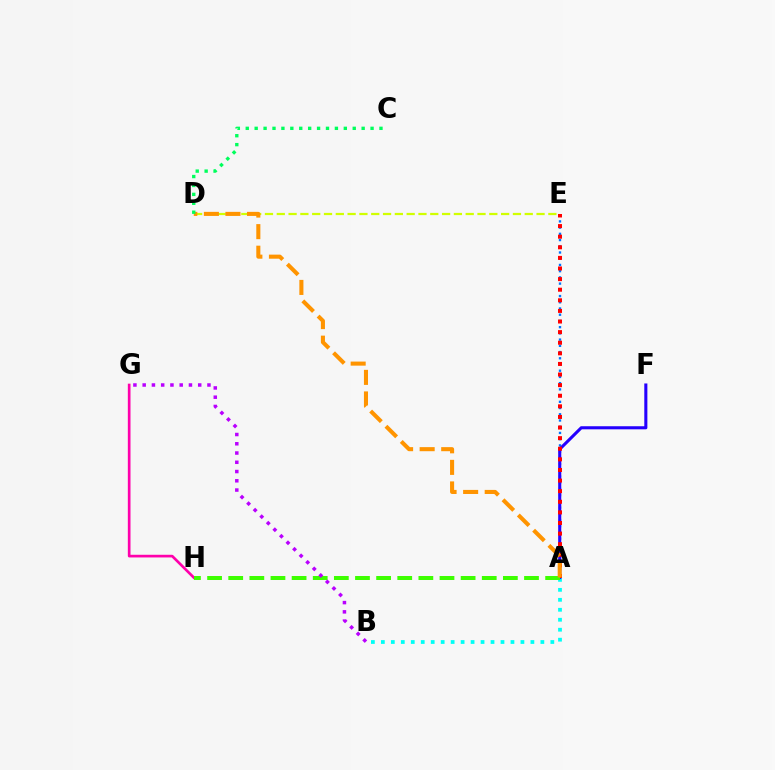{('A', 'E'): [{'color': '#0074ff', 'line_style': 'dotted', 'thickness': 1.69}, {'color': '#ff0000', 'line_style': 'dotted', 'thickness': 2.88}], ('A', 'B'): [{'color': '#00fff6', 'line_style': 'dotted', 'thickness': 2.71}], ('A', 'F'): [{'color': '#2500ff', 'line_style': 'solid', 'thickness': 2.22}], ('D', 'E'): [{'color': '#d1ff00', 'line_style': 'dashed', 'thickness': 1.6}], ('G', 'H'): [{'color': '#ff00ac', 'line_style': 'solid', 'thickness': 1.93}], ('A', 'H'): [{'color': '#3dff00', 'line_style': 'dashed', 'thickness': 2.87}], ('A', 'D'): [{'color': '#ff9400', 'line_style': 'dashed', 'thickness': 2.93}], ('C', 'D'): [{'color': '#00ff5c', 'line_style': 'dotted', 'thickness': 2.42}], ('B', 'G'): [{'color': '#b900ff', 'line_style': 'dotted', 'thickness': 2.51}]}